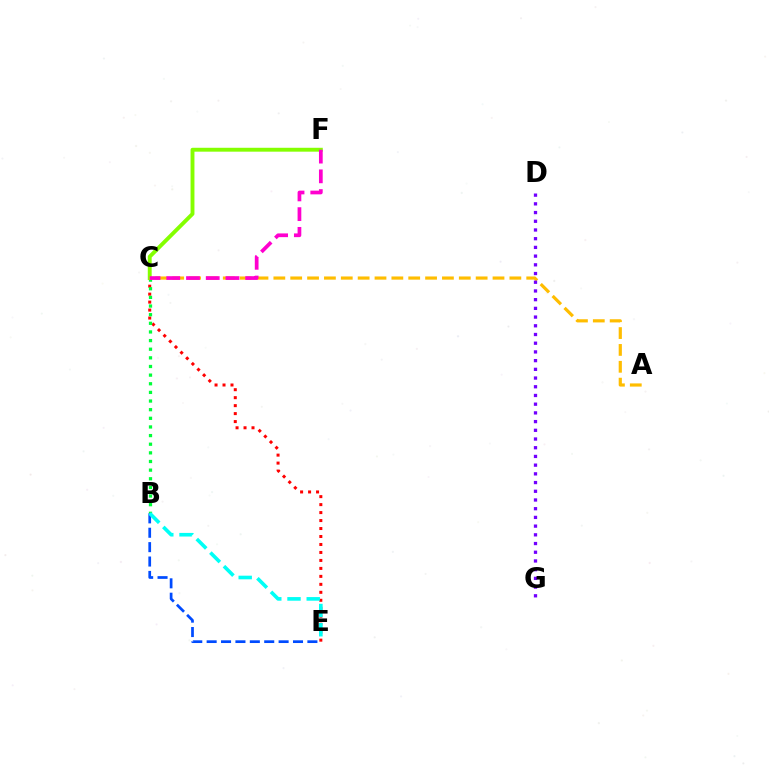{('C', 'E'): [{'color': '#ff0000', 'line_style': 'dotted', 'thickness': 2.17}], ('B', 'C'): [{'color': '#00ff39', 'line_style': 'dotted', 'thickness': 2.35}], ('B', 'E'): [{'color': '#004bff', 'line_style': 'dashed', 'thickness': 1.96}, {'color': '#00fff6', 'line_style': 'dashed', 'thickness': 2.61}], ('C', 'F'): [{'color': '#84ff00', 'line_style': 'solid', 'thickness': 2.8}, {'color': '#ff00cf', 'line_style': 'dashed', 'thickness': 2.68}], ('A', 'C'): [{'color': '#ffbd00', 'line_style': 'dashed', 'thickness': 2.29}], ('D', 'G'): [{'color': '#7200ff', 'line_style': 'dotted', 'thickness': 2.37}]}